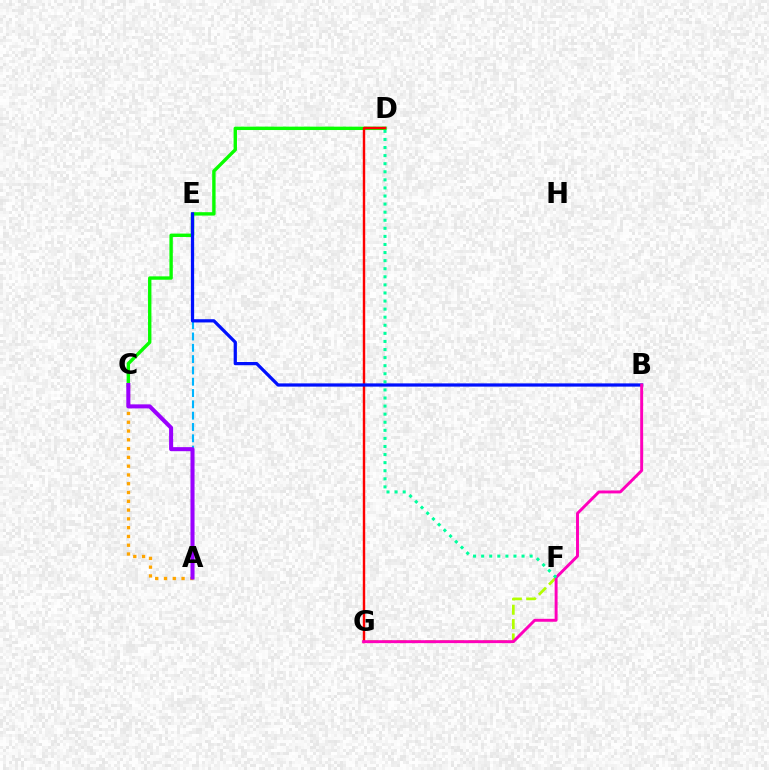{('C', 'D'): [{'color': '#08ff00', 'line_style': 'solid', 'thickness': 2.44}], ('A', 'E'): [{'color': '#00b5ff', 'line_style': 'dashed', 'thickness': 1.54}], ('D', 'G'): [{'color': '#ff0000', 'line_style': 'solid', 'thickness': 1.75}], ('F', 'G'): [{'color': '#b3ff00', 'line_style': 'dashed', 'thickness': 1.95}], ('B', 'E'): [{'color': '#0010ff', 'line_style': 'solid', 'thickness': 2.33}], ('A', 'C'): [{'color': '#ffa500', 'line_style': 'dotted', 'thickness': 2.39}, {'color': '#9b00ff', 'line_style': 'solid', 'thickness': 2.92}], ('B', 'G'): [{'color': '#ff00bd', 'line_style': 'solid', 'thickness': 2.11}], ('D', 'F'): [{'color': '#00ff9d', 'line_style': 'dotted', 'thickness': 2.2}]}